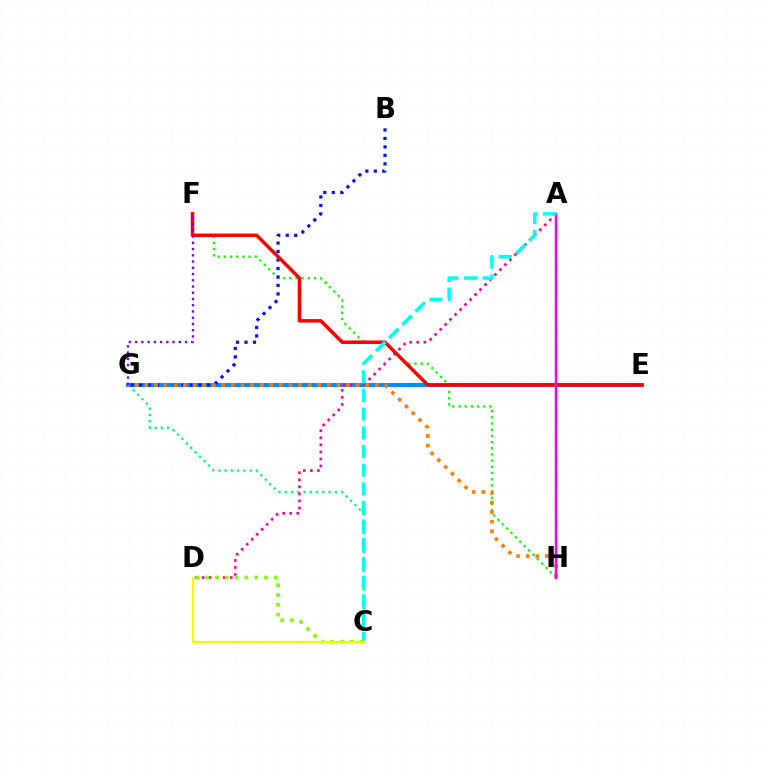{('C', 'G'): [{'color': '#00ff74', 'line_style': 'dotted', 'thickness': 1.7}], ('F', 'H'): [{'color': '#08ff00', 'line_style': 'dotted', 'thickness': 1.68}], ('E', 'G'): [{'color': '#008cff', 'line_style': 'solid', 'thickness': 2.88}], ('B', 'G'): [{'color': '#0010ff', 'line_style': 'dotted', 'thickness': 2.3}], ('A', 'D'): [{'color': '#ff0094', 'line_style': 'dotted', 'thickness': 1.91}], ('G', 'H'): [{'color': '#ff7c00', 'line_style': 'dotted', 'thickness': 2.61}], ('E', 'F'): [{'color': '#ff0000', 'line_style': 'solid', 'thickness': 2.52}], ('F', 'G'): [{'color': '#7200ff', 'line_style': 'dotted', 'thickness': 1.7}], ('A', 'H'): [{'color': '#ee00ff', 'line_style': 'solid', 'thickness': 1.77}], ('A', 'C'): [{'color': '#00fff6', 'line_style': 'dashed', 'thickness': 2.54}], ('C', 'D'): [{'color': '#84ff00', 'line_style': 'dotted', 'thickness': 2.67}, {'color': '#fcf500', 'line_style': 'solid', 'thickness': 1.61}]}